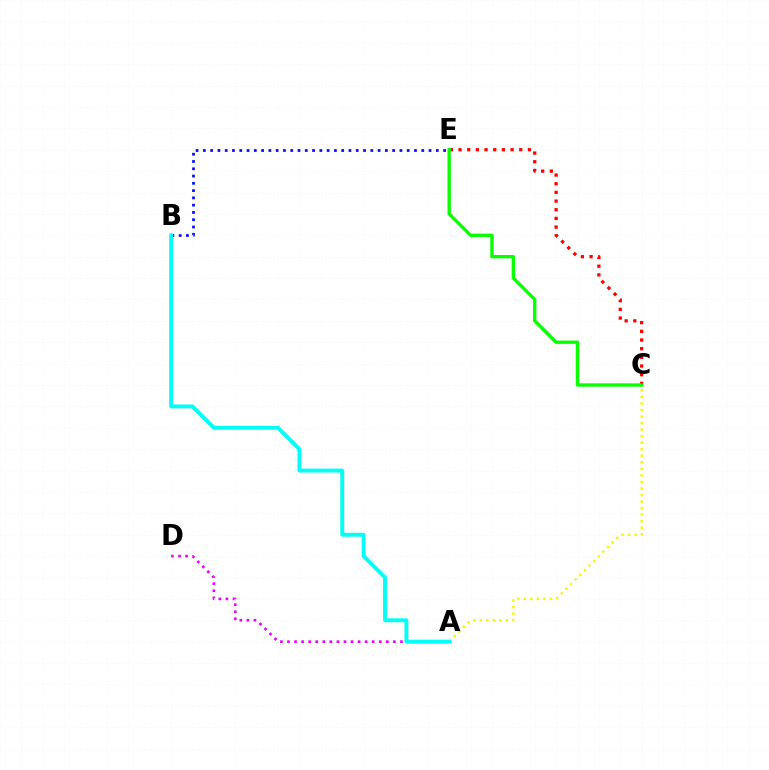{('A', 'D'): [{'color': '#ee00ff', 'line_style': 'dotted', 'thickness': 1.92}], ('A', 'C'): [{'color': '#fcf500', 'line_style': 'dotted', 'thickness': 1.78}], ('C', 'E'): [{'color': '#ff0000', 'line_style': 'dotted', 'thickness': 2.36}, {'color': '#08ff00', 'line_style': 'solid', 'thickness': 2.39}], ('B', 'E'): [{'color': '#0010ff', 'line_style': 'dotted', 'thickness': 1.98}], ('A', 'B'): [{'color': '#00fff6', 'line_style': 'solid', 'thickness': 2.8}]}